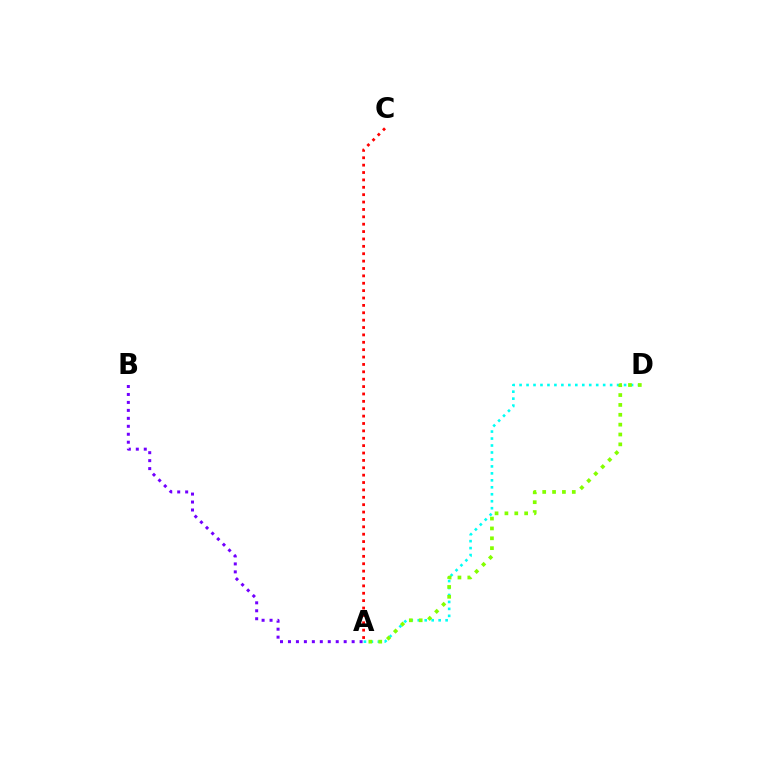{('A', 'D'): [{'color': '#00fff6', 'line_style': 'dotted', 'thickness': 1.89}, {'color': '#84ff00', 'line_style': 'dotted', 'thickness': 2.68}], ('A', 'C'): [{'color': '#ff0000', 'line_style': 'dotted', 'thickness': 2.01}], ('A', 'B'): [{'color': '#7200ff', 'line_style': 'dotted', 'thickness': 2.16}]}